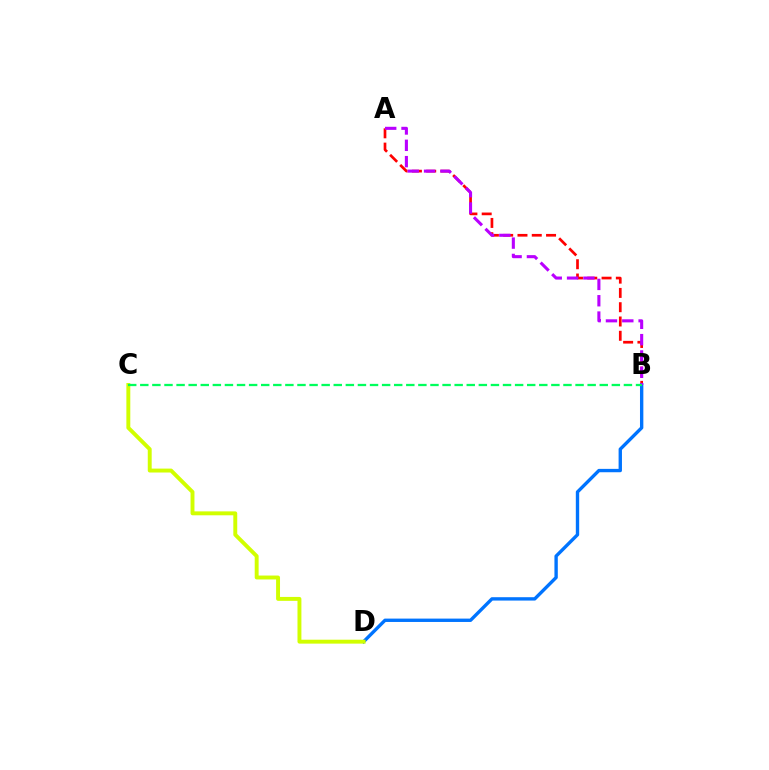{('B', 'D'): [{'color': '#0074ff', 'line_style': 'solid', 'thickness': 2.42}], ('C', 'D'): [{'color': '#d1ff00', 'line_style': 'solid', 'thickness': 2.82}], ('A', 'B'): [{'color': '#ff0000', 'line_style': 'dashed', 'thickness': 1.94}, {'color': '#b900ff', 'line_style': 'dashed', 'thickness': 2.22}], ('B', 'C'): [{'color': '#00ff5c', 'line_style': 'dashed', 'thickness': 1.64}]}